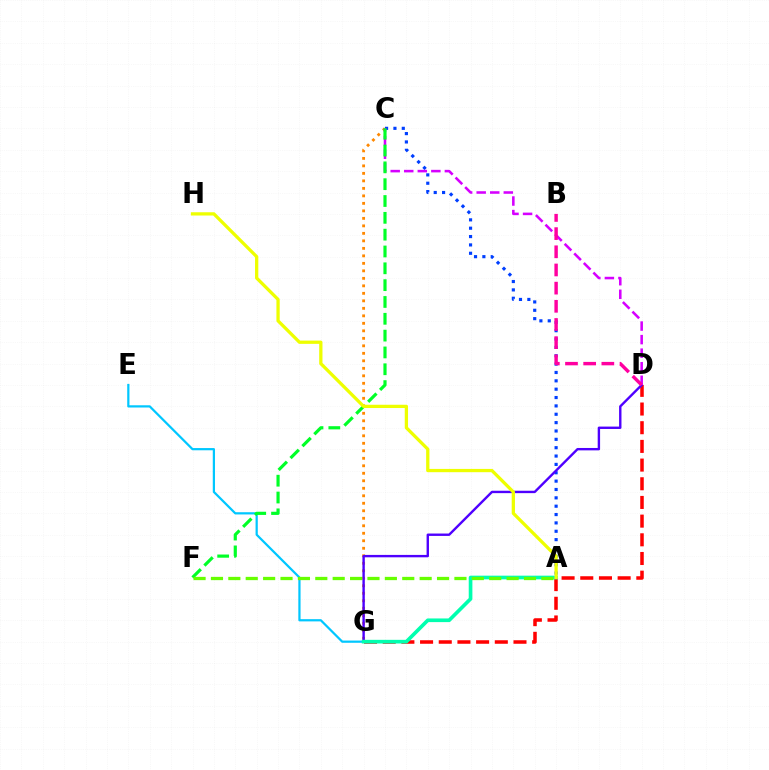{('A', 'C'): [{'color': '#003fff', 'line_style': 'dotted', 'thickness': 2.27}], ('D', 'G'): [{'color': '#ff0000', 'line_style': 'dashed', 'thickness': 2.54}, {'color': '#4f00ff', 'line_style': 'solid', 'thickness': 1.72}], ('C', 'G'): [{'color': '#ff8800', 'line_style': 'dotted', 'thickness': 2.04}], ('E', 'G'): [{'color': '#00c7ff', 'line_style': 'solid', 'thickness': 1.6}], ('C', 'D'): [{'color': '#d600ff', 'line_style': 'dashed', 'thickness': 1.84}], ('A', 'G'): [{'color': '#00ffaf', 'line_style': 'solid', 'thickness': 2.64}], ('C', 'F'): [{'color': '#00ff27', 'line_style': 'dashed', 'thickness': 2.29}], ('A', 'F'): [{'color': '#66ff00', 'line_style': 'dashed', 'thickness': 2.36}], ('B', 'D'): [{'color': '#ff00a0', 'line_style': 'dashed', 'thickness': 2.47}], ('A', 'H'): [{'color': '#eeff00', 'line_style': 'solid', 'thickness': 2.36}]}